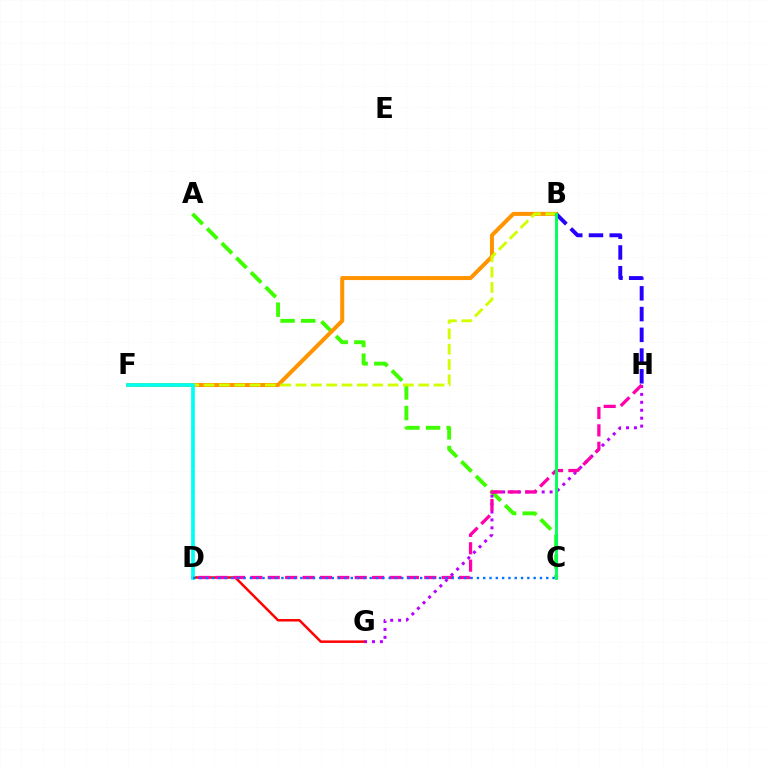{('A', 'C'): [{'color': '#3dff00', 'line_style': 'dashed', 'thickness': 2.81}], ('G', 'H'): [{'color': '#b900ff', 'line_style': 'dotted', 'thickness': 2.15}], ('B', 'F'): [{'color': '#ff9400', 'line_style': 'solid', 'thickness': 2.89}, {'color': '#d1ff00', 'line_style': 'dashed', 'thickness': 2.08}], ('D', 'G'): [{'color': '#ff0000', 'line_style': 'solid', 'thickness': 1.78}], ('D', 'H'): [{'color': '#ff00ac', 'line_style': 'dashed', 'thickness': 2.36}], ('D', 'F'): [{'color': '#00fff6', 'line_style': 'solid', 'thickness': 2.67}], ('B', 'H'): [{'color': '#2500ff', 'line_style': 'dashed', 'thickness': 2.82}], ('C', 'D'): [{'color': '#0074ff', 'line_style': 'dotted', 'thickness': 1.71}], ('B', 'C'): [{'color': '#00ff5c', 'line_style': 'solid', 'thickness': 2.07}]}